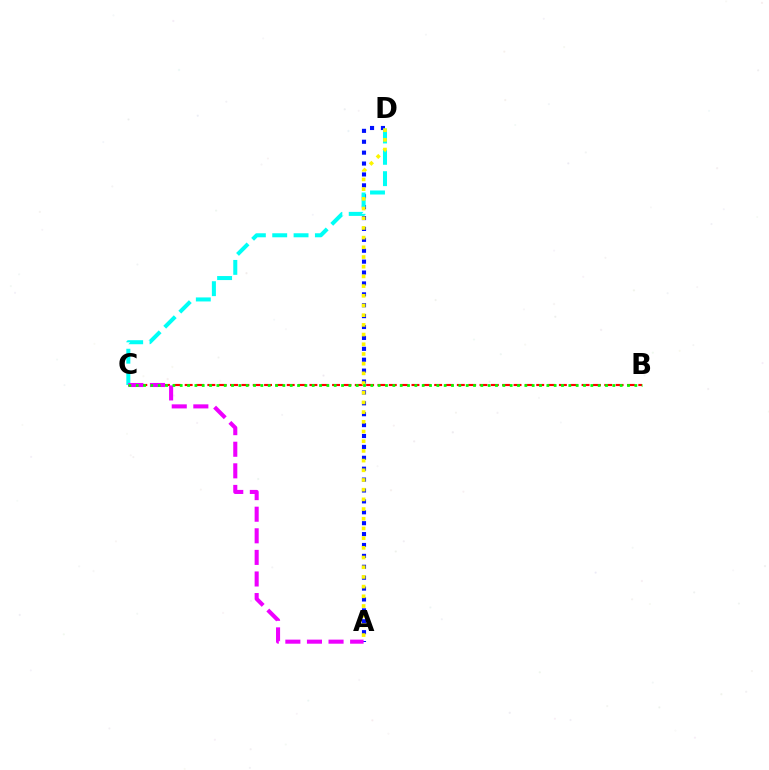{('A', 'D'): [{'color': '#0010ff', 'line_style': 'dotted', 'thickness': 2.96}, {'color': '#fcf500', 'line_style': 'dotted', 'thickness': 2.63}], ('B', 'C'): [{'color': '#ff0000', 'line_style': 'dashed', 'thickness': 1.54}, {'color': '#08ff00', 'line_style': 'dotted', 'thickness': 1.99}], ('C', 'D'): [{'color': '#00fff6', 'line_style': 'dashed', 'thickness': 2.9}], ('A', 'C'): [{'color': '#ee00ff', 'line_style': 'dashed', 'thickness': 2.93}]}